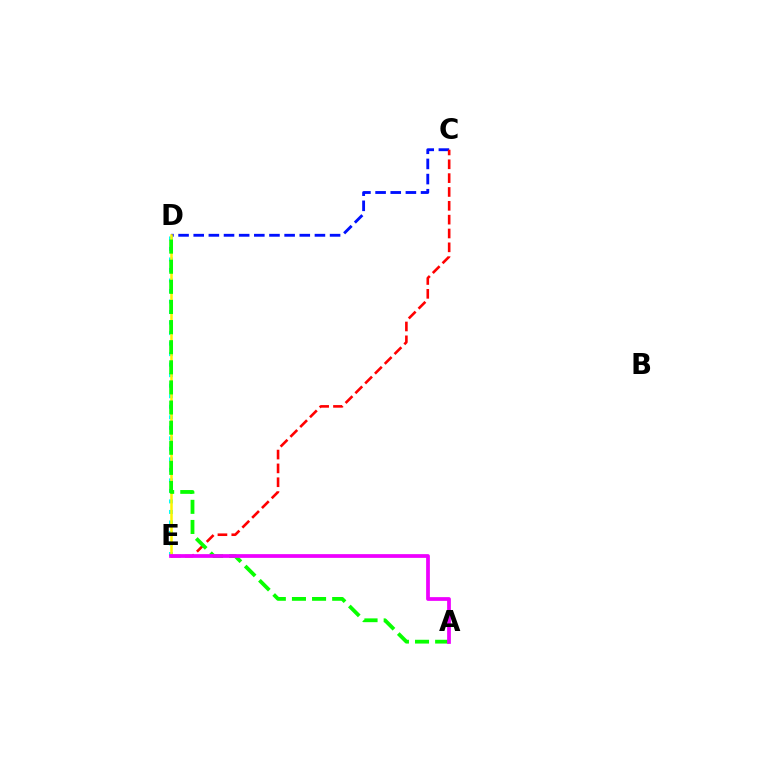{('C', 'D'): [{'color': '#0010ff', 'line_style': 'dashed', 'thickness': 2.06}], ('D', 'E'): [{'color': '#00fff6', 'line_style': 'dotted', 'thickness': 2.86}, {'color': '#fcf500', 'line_style': 'solid', 'thickness': 1.81}], ('C', 'E'): [{'color': '#ff0000', 'line_style': 'dashed', 'thickness': 1.88}], ('A', 'D'): [{'color': '#08ff00', 'line_style': 'dashed', 'thickness': 2.73}], ('A', 'E'): [{'color': '#ee00ff', 'line_style': 'solid', 'thickness': 2.7}]}